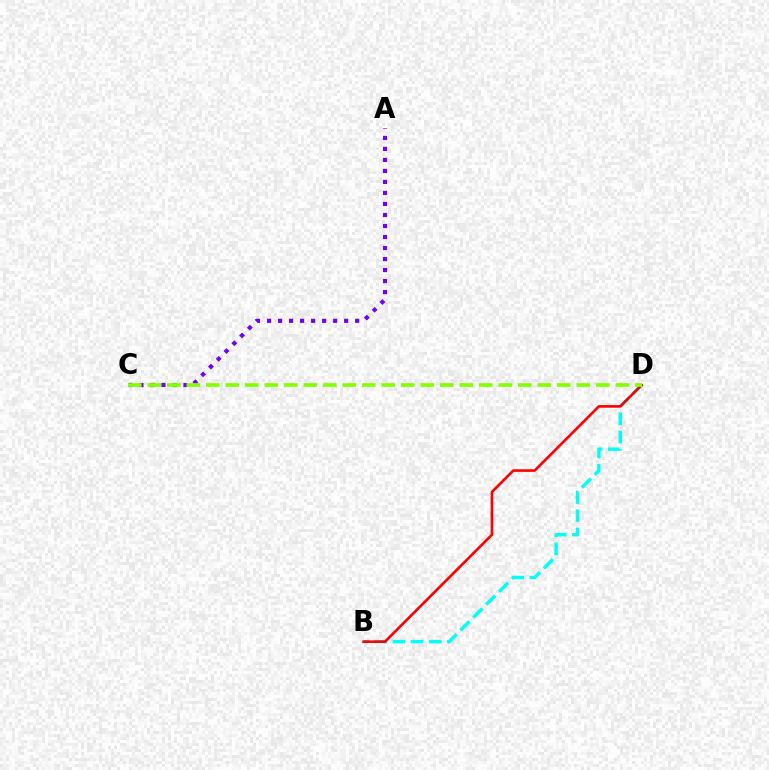{('B', 'D'): [{'color': '#00fff6', 'line_style': 'dashed', 'thickness': 2.47}, {'color': '#ff0000', 'line_style': 'solid', 'thickness': 1.89}], ('A', 'C'): [{'color': '#7200ff', 'line_style': 'dotted', 'thickness': 2.99}], ('C', 'D'): [{'color': '#84ff00', 'line_style': 'dashed', 'thickness': 2.65}]}